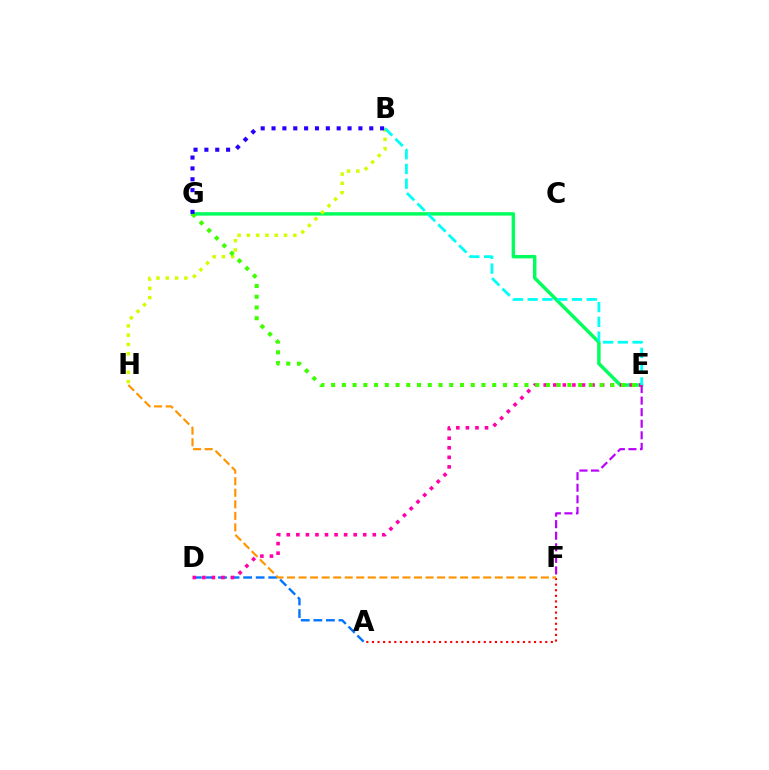{('E', 'G'): [{'color': '#00ff5c', 'line_style': 'solid', 'thickness': 2.47}, {'color': '#3dff00', 'line_style': 'dotted', 'thickness': 2.92}], ('B', 'H'): [{'color': '#d1ff00', 'line_style': 'dotted', 'thickness': 2.52}], ('E', 'F'): [{'color': '#b900ff', 'line_style': 'dashed', 'thickness': 1.57}], ('A', 'D'): [{'color': '#0074ff', 'line_style': 'dashed', 'thickness': 1.71}], ('D', 'E'): [{'color': '#ff00ac', 'line_style': 'dotted', 'thickness': 2.6}], ('B', 'E'): [{'color': '#00fff6', 'line_style': 'dashed', 'thickness': 2.01}], ('A', 'F'): [{'color': '#ff0000', 'line_style': 'dotted', 'thickness': 1.52}], ('B', 'G'): [{'color': '#2500ff', 'line_style': 'dotted', 'thickness': 2.95}], ('F', 'H'): [{'color': '#ff9400', 'line_style': 'dashed', 'thickness': 1.57}]}